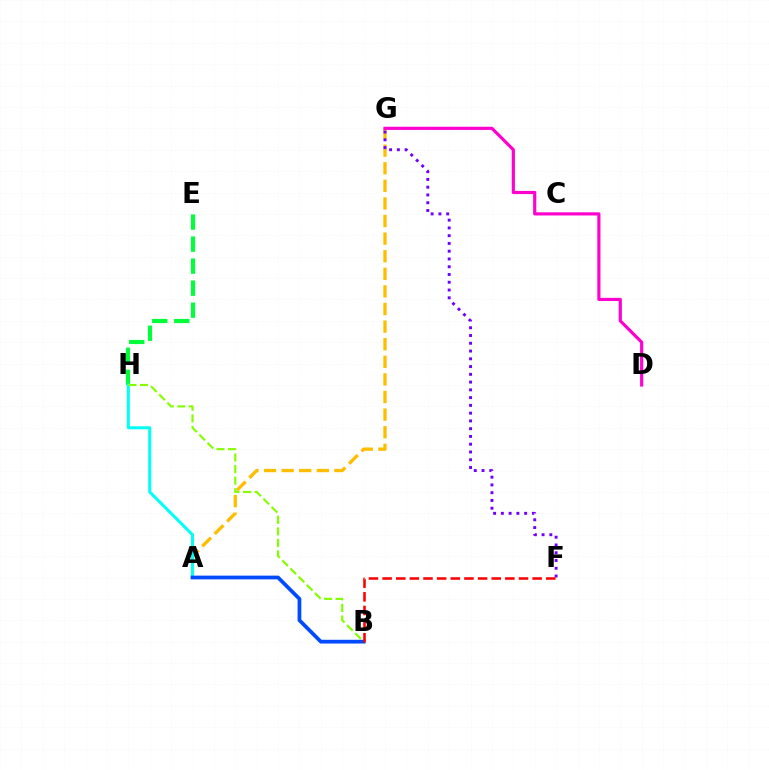{('A', 'G'): [{'color': '#ffbd00', 'line_style': 'dashed', 'thickness': 2.39}], ('E', 'H'): [{'color': '#00ff39', 'line_style': 'dashed', 'thickness': 2.99}], ('A', 'H'): [{'color': '#00fff6', 'line_style': 'solid', 'thickness': 2.19}], ('B', 'H'): [{'color': '#84ff00', 'line_style': 'dashed', 'thickness': 1.57}], ('A', 'B'): [{'color': '#004bff', 'line_style': 'solid', 'thickness': 2.7}], ('F', 'G'): [{'color': '#7200ff', 'line_style': 'dotted', 'thickness': 2.11}], ('B', 'F'): [{'color': '#ff0000', 'line_style': 'dashed', 'thickness': 1.85}], ('D', 'G'): [{'color': '#ff00cf', 'line_style': 'solid', 'thickness': 2.28}]}